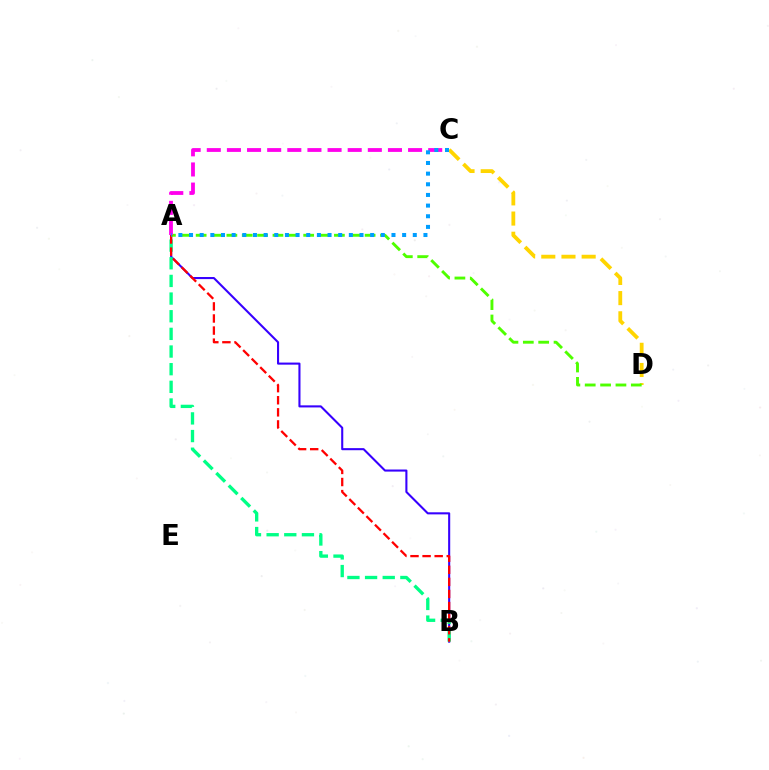{('A', 'B'): [{'color': '#3700ff', 'line_style': 'solid', 'thickness': 1.5}, {'color': '#00ff86', 'line_style': 'dashed', 'thickness': 2.4}, {'color': '#ff0000', 'line_style': 'dashed', 'thickness': 1.64}], ('C', 'D'): [{'color': '#ffd500', 'line_style': 'dashed', 'thickness': 2.74}], ('A', 'D'): [{'color': '#4fff00', 'line_style': 'dashed', 'thickness': 2.09}], ('A', 'C'): [{'color': '#ff00ed', 'line_style': 'dashed', 'thickness': 2.73}, {'color': '#009eff', 'line_style': 'dotted', 'thickness': 2.89}]}